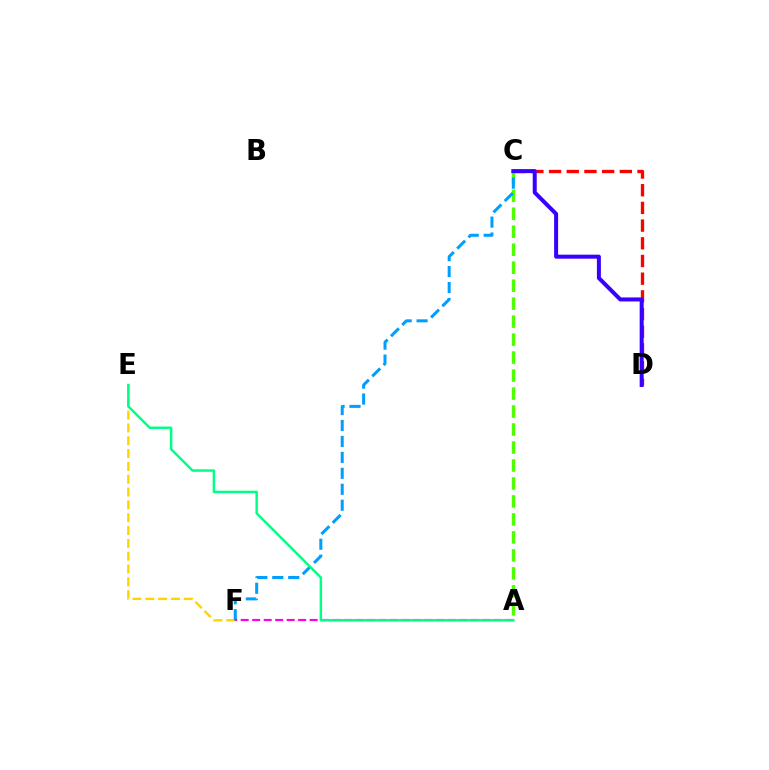{('E', 'F'): [{'color': '#ffd500', 'line_style': 'dashed', 'thickness': 1.74}], ('A', 'C'): [{'color': '#4fff00', 'line_style': 'dashed', 'thickness': 2.44}], ('C', 'F'): [{'color': '#009eff', 'line_style': 'dashed', 'thickness': 2.17}], ('C', 'D'): [{'color': '#ff0000', 'line_style': 'dashed', 'thickness': 2.4}, {'color': '#3700ff', 'line_style': 'solid', 'thickness': 2.88}], ('A', 'F'): [{'color': '#ff00ed', 'line_style': 'dashed', 'thickness': 1.56}], ('A', 'E'): [{'color': '#00ff86', 'line_style': 'solid', 'thickness': 1.78}]}